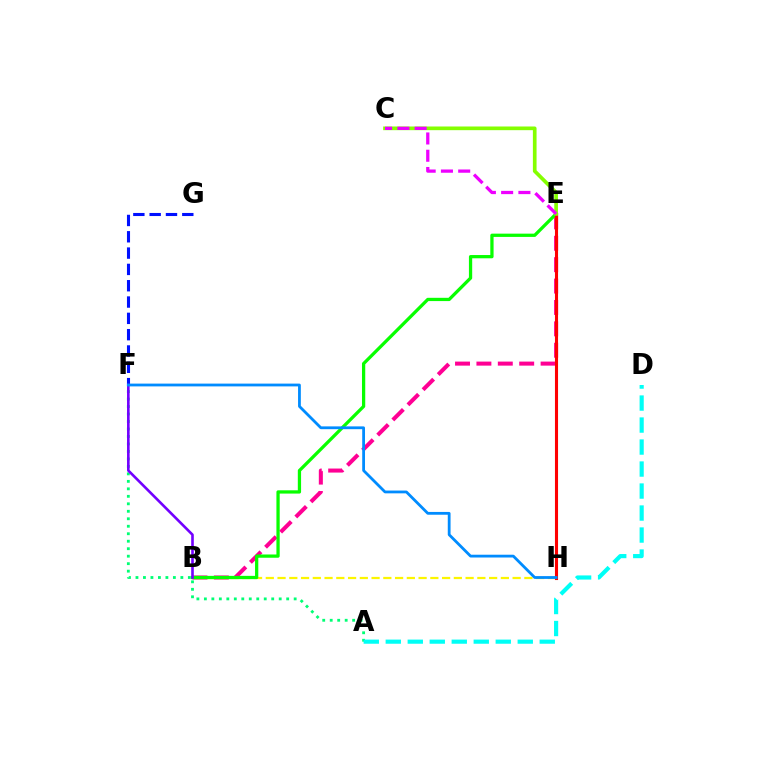{('B', 'E'): [{'color': '#ff0094', 'line_style': 'dashed', 'thickness': 2.91}, {'color': '#08ff00', 'line_style': 'solid', 'thickness': 2.35}], ('B', 'H'): [{'color': '#fcf500', 'line_style': 'dashed', 'thickness': 1.6}], ('E', 'H'): [{'color': '#ff7c00', 'line_style': 'dotted', 'thickness': 2.0}, {'color': '#ff0000', 'line_style': 'solid', 'thickness': 2.23}], ('F', 'G'): [{'color': '#0010ff', 'line_style': 'dashed', 'thickness': 2.22}], ('A', 'F'): [{'color': '#00ff74', 'line_style': 'dotted', 'thickness': 2.03}], ('A', 'D'): [{'color': '#00fff6', 'line_style': 'dashed', 'thickness': 2.99}], ('B', 'F'): [{'color': '#7200ff', 'line_style': 'solid', 'thickness': 1.89}], ('C', 'E'): [{'color': '#84ff00', 'line_style': 'solid', 'thickness': 2.65}, {'color': '#ee00ff', 'line_style': 'dashed', 'thickness': 2.35}], ('F', 'H'): [{'color': '#008cff', 'line_style': 'solid', 'thickness': 2.01}]}